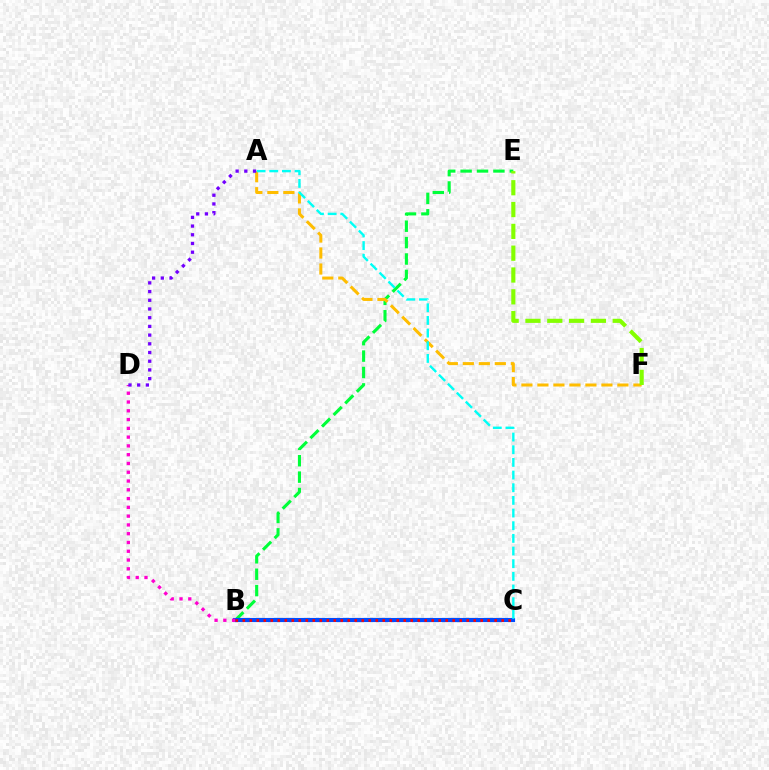{('B', 'E'): [{'color': '#00ff39', 'line_style': 'dashed', 'thickness': 2.23}], ('B', 'C'): [{'color': '#004bff', 'line_style': 'solid', 'thickness': 2.99}, {'color': '#ff0000', 'line_style': 'dotted', 'thickness': 1.9}], ('B', 'D'): [{'color': '#ff00cf', 'line_style': 'dotted', 'thickness': 2.39}], ('A', 'F'): [{'color': '#ffbd00', 'line_style': 'dashed', 'thickness': 2.17}], ('E', 'F'): [{'color': '#84ff00', 'line_style': 'dashed', 'thickness': 2.96}], ('A', 'C'): [{'color': '#00fff6', 'line_style': 'dashed', 'thickness': 1.72}], ('A', 'D'): [{'color': '#7200ff', 'line_style': 'dotted', 'thickness': 2.37}]}